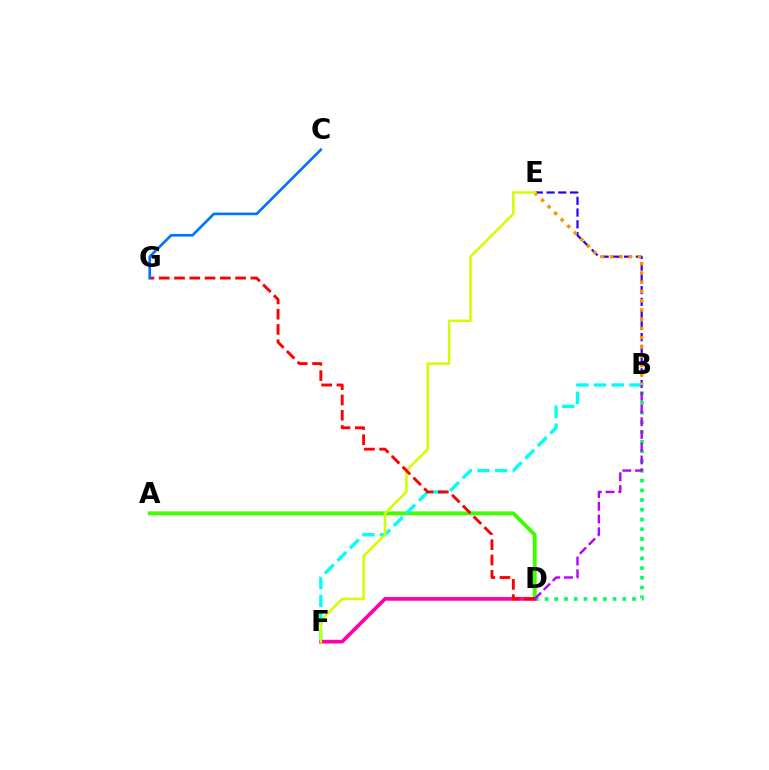{('B', 'E'): [{'color': '#2500ff', 'line_style': 'dashed', 'thickness': 1.6}, {'color': '#ff9400', 'line_style': 'dotted', 'thickness': 2.51}], ('A', 'D'): [{'color': '#3dff00', 'line_style': 'solid', 'thickness': 2.79}], ('B', 'D'): [{'color': '#00ff5c', 'line_style': 'dotted', 'thickness': 2.64}, {'color': '#b900ff', 'line_style': 'dashed', 'thickness': 1.73}], ('B', 'F'): [{'color': '#00fff6', 'line_style': 'dashed', 'thickness': 2.41}], ('D', 'F'): [{'color': '#ff00ac', 'line_style': 'solid', 'thickness': 2.66}], ('E', 'F'): [{'color': '#d1ff00', 'line_style': 'solid', 'thickness': 1.83}], ('D', 'G'): [{'color': '#ff0000', 'line_style': 'dashed', 'thickness': 2.07}], ('C', 'G'): [{'color': '#0074ff', 'line_style': 'solid', 'thickness': 1.91}]}